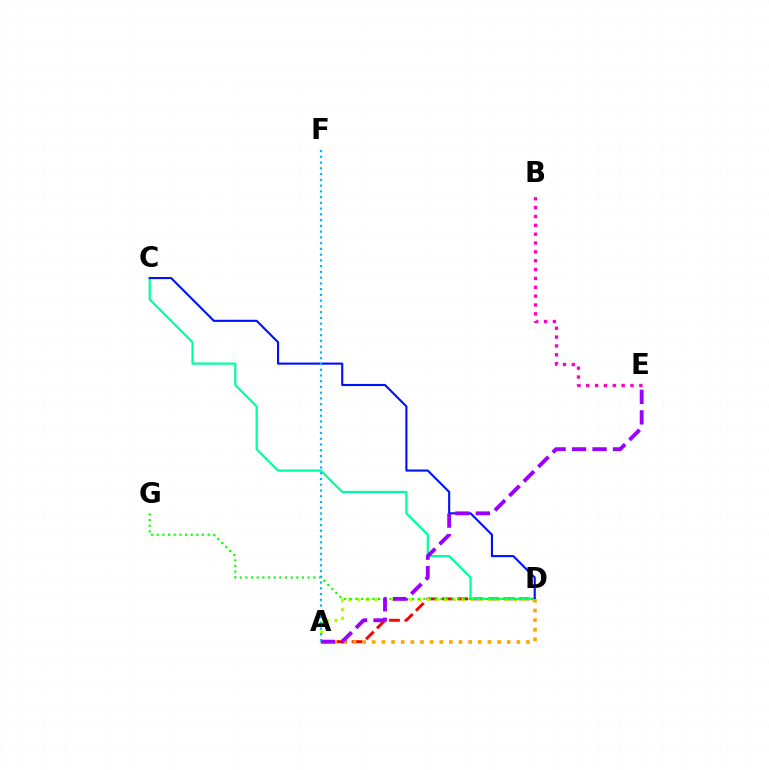{('A', 'D'): [{'color': '#ff0000', 'line_style': 'dashed', 'thickness': 2.09}, {'color': '#b3ff00', 'line_style': 'dotted', 'thickness': 2.37}, {'color': '#ffa500', 'line_style': 'dotted', 'thickness': 2.62}], ('C', 'D'): [{'color': '#00ff9d', 'line_style': 'solid', 'thickness': 1.59}, {'color': '#0010ff', 'line_style': 'solid', 'thickness': 1.52}], ('D', 'G'): [{'color': '#08ff00', 'line_style': 'dotted', 'thickness': 1.54}], ('A', 'E'): [{'color': '#9b00ff', 'line_style': 'dashed', 'thickness': 2.78}], ('A', 'F'): [{'color': '#00b5ff', 'line_style': 'dotted', 'thickness': 1.56}], ('B', 'E'): [{'color': '#ff00bd', 'line_style': 'dotted', 'thickness': 2.4}]}